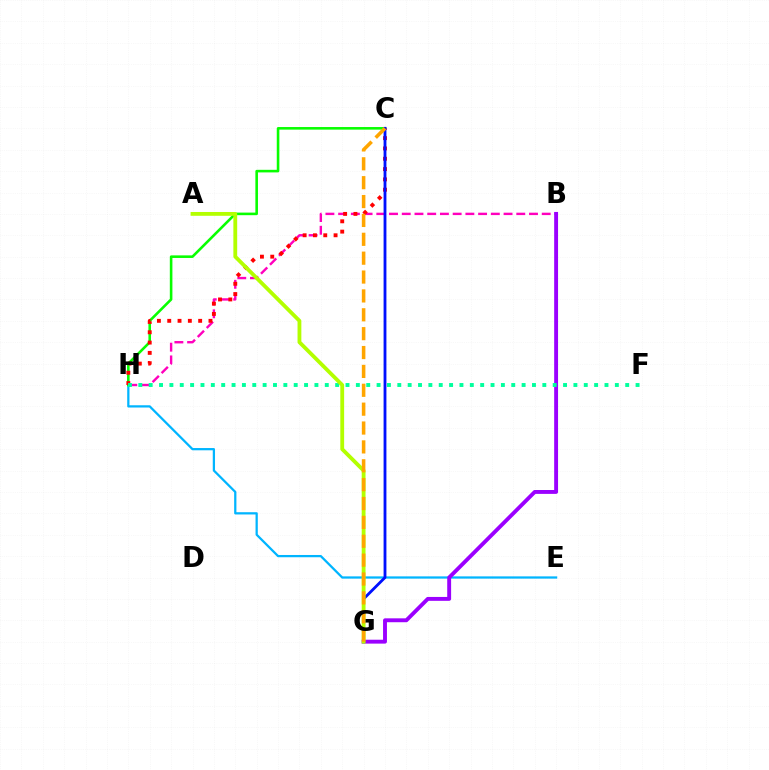{('E', 'H'): [{'color': '#00b5ff', 'line_style': 'solid', 'thickness': 1.62}], ('C', 'H'): [{'color': '#08ff00', 'line_style': 'solid', 'thickness': 1.87}, {'color': '#ff0000', 'line_style': 'dotted', 'thickness': 2.8}], ('B', 'H'): [{'color': '#ff00bd', 'line_style': 'dashed', 'thickness': 1.73}], ('B', 'G'): [{'color': '#9b00ff', 'line_style': 'solid', 'thickness': 2.8}], ('C', 'G'): [{'color': '#0010ff', 'line_style': 'solid', 'thickness': 2.04}, {'color': '#ffa500', 'line_style': 'dashed', 'thickness': 2.56}], ('F', 'H'): [{'color': '#00ff9d', 'line_style': 'dotted', 'thickness': 2.81}], ('A', 'G'): [{'color': '#b3ff00', 'line_style': 'solid', 'thickness': 2.75}]}